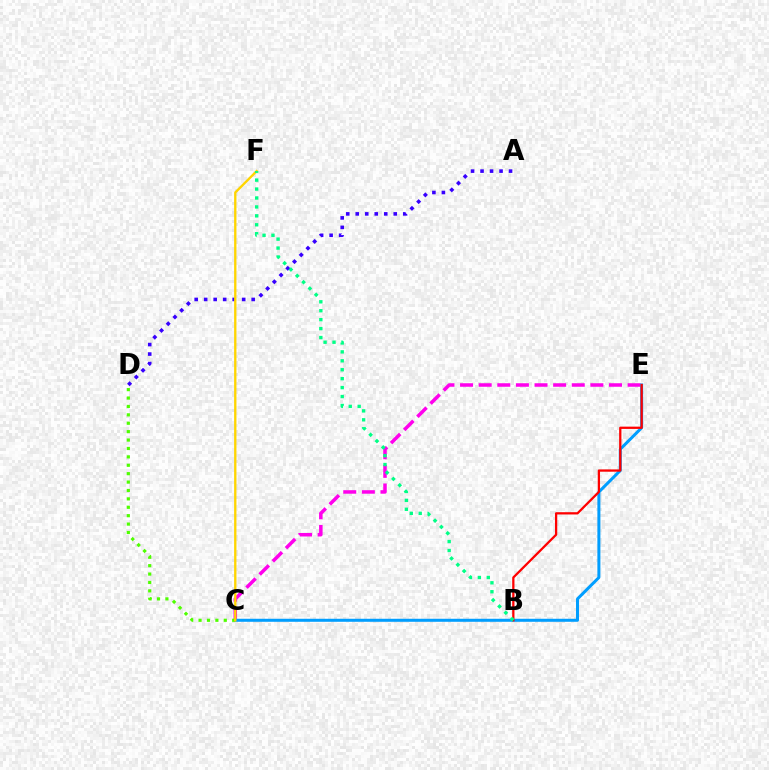{('C', 'E'): [{'color': '#ff00ed', 'line_style': 'dashed', 'thickness': 2.53}, {'color': '#009eff', 'line_style': 'solid', 'thickness': 2.17}], ('A', 'D'): [{'color': '#3700ff', 'line_style': 'dotted', 'thickness': 2.58}], ('C', 'D'): [{'color': '#4fff00', 'line_style': 'dotted', 'thickness': 2.28}], ('C', 'F'): [{'color': '#ffd500', 'line_style': 'solid', 'thickness': 1.68}], ('B', 'E'): [{'color': '#ff0000', 'line_style': 'solid', 'thickness': 1.64}], ('B', 'F'): [{'color': '#00ff86', 'line_style': 'dotted', 'thickness': 2.43}]}